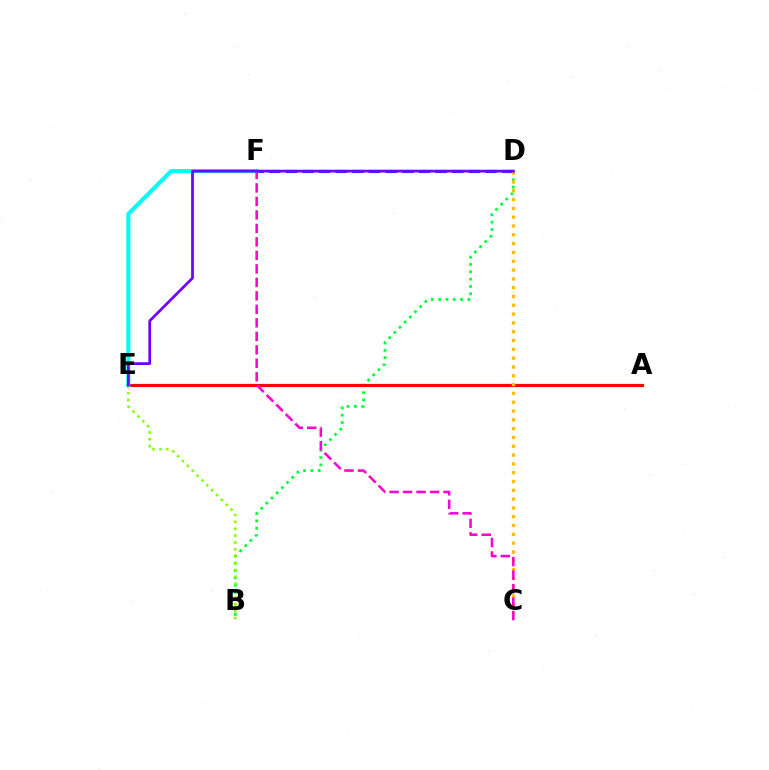{('B', 'D'): [{'color': '#00ff39', 'line_style': 'dotted', 'thickness': 1.99}], ('B', 'E'): [{'color': '#84ff00', 'line_style': 'dotted', 'thickness': 1.87}], ('D', 'F'): [{'color': '#004bff', 'line_style': 'dashed', 'thickness': 2.26}], ('A', 'E'): [{'color': '#ff0000', 'line_style': 'solid', 'thickness': 2.29}], ('C', 'D'): [{'color': '#ffbd00', 'line_style': 'dotted', 'thickness': 2.39}], ('E', 'F'): [{'color': '#00fff6', 'line_style': 'solid', 'thickness': 2.92}], ('C', 'F'): [{'color': '#ff00cf', 'line_style': 'dashed', 'thickness': 1.83}], ('D', 'E'): [{'color': '#7200ff', 'line_style': 'solid', 'thickness': 1.99}]}